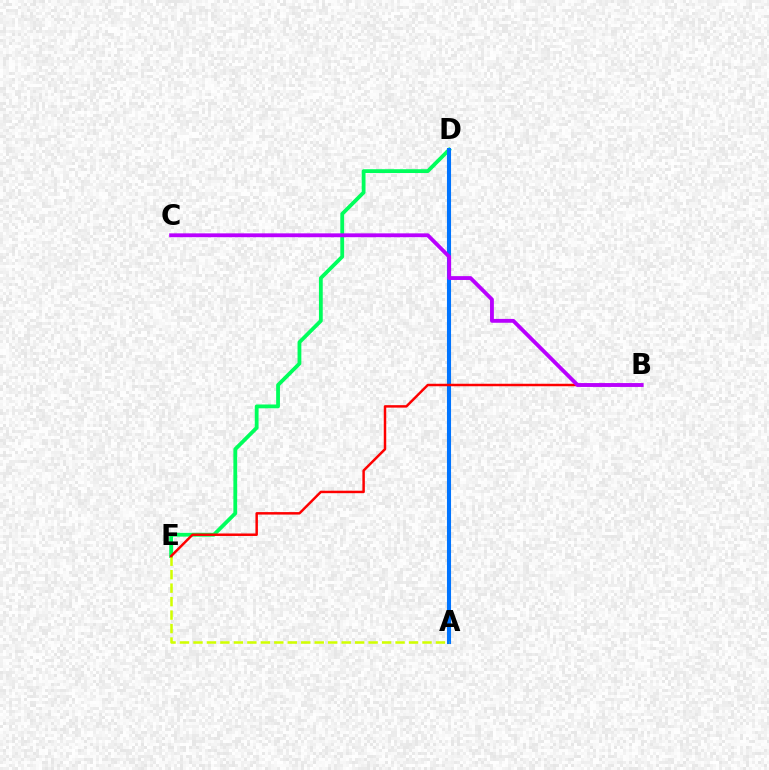{('D', 'E'): [{'color': '#00ff5c', 'line_style': 'solid', 'thickness': 2.74}], ('A', 'D'): [{'color': '#0074ff', 'line_style': 'solid', 'thickness': 2.94}], ('A', 'E'): [{'color': '#d1ff00', 'line_style': 'dashed', 'thickness': 1.83}], ('B', 'E'): [{'color': '#ff0000', 'line_style': 'solid', 'thickness': 1.78}], ('B', 'C'): [{'color': '#b900ff', 'line_style': 'solid', 'thickness': 2.77}]}